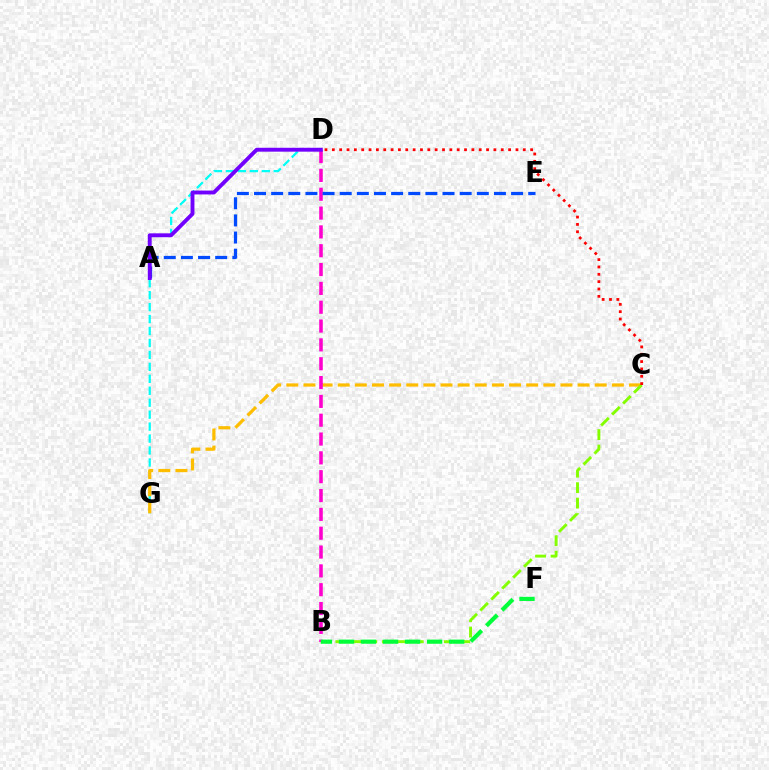{('D', 'G'): [{'color': '#00fff6', 'line_style': 'dashed', 'thickness': 1.62}], ('C', 'G'): [{'color': '#ffbd00', 'line_style': 'dashed', 'thickness': 2.33}], ('B', 'D'): [{'color': '#ff00cf', 'line_style': 'dashed', 'thickness': 2.56}], ('B', 'C'): [{'color': '#84ff00', 'line_style': 'dashed', 'thickness': 2.1}], ('B', 'F'): [{'color': '#00ff39', 'line_style': 'dashed', 'thickness': 2.99}], ('A', 'E'): [{'color': '#004bff', 'line_style': 'dashed', 'thickness': 2.33}], ('C', 'D'): [{'color': '#ff0000', 'line_style': 'dotted', 'thickness': 2.0}], ('A', 'D'): [{'color': '#7200ff', 'line_style': 'solid', 'thickness': 2.8}]}